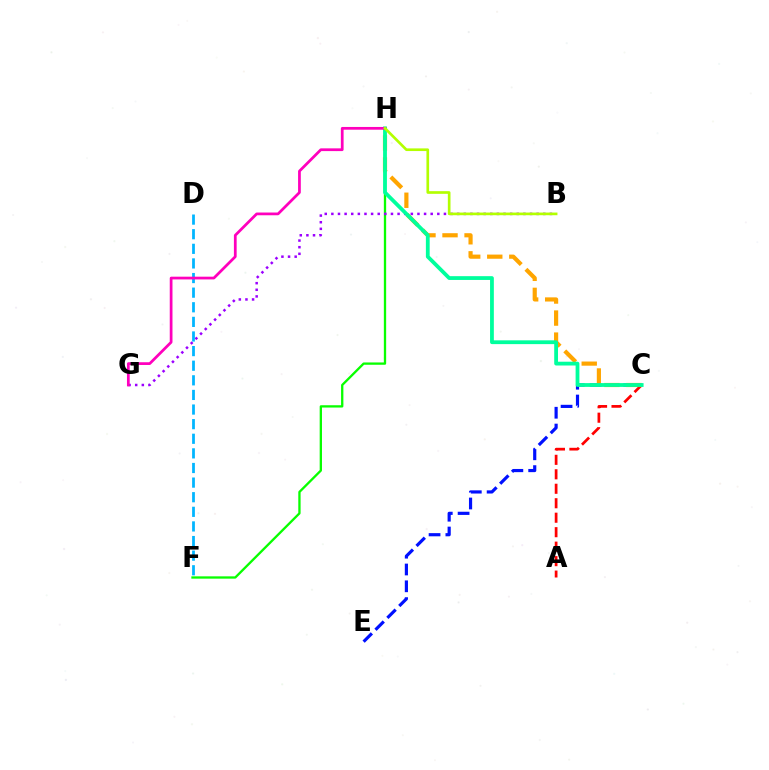{('F', 'H'): [{'color': '#08ff00', 'line_style': 'solid', 'thickness': 1.66}], ('A', 'C'): [{'color': '#ff0000', 'line_style': 'dashed', 'thickness': 1.97}], ('C', 'E'): [{'color': '#0010ff', 'line_style': 'dashed', 'thickness': 2.28}], ('C', 'H'): [{'color': '#ffa500', 'line_style': 'dashed', 'thickness': 2.99}, {'color': '#00ff9d', 'line_style': 'solid', 'thickness': 2.73}], ('B', 'G'): [{'color': '#9b00ff', 'line_style': 'dotted', 'thickness': 1.8}], ('D', 'F'): [{'color': '#00b5ff', 'line_style': 'dashed', 'thickness': 1.98}], ('G', 'H'): [{'color': '#ff00bd', 'line_style': 'solid', 'thickness': 1.97}], ('B', 'H'): [{'color': '#b3ff00', 'line_style': 'solid', 'thickness': 1.92}]}